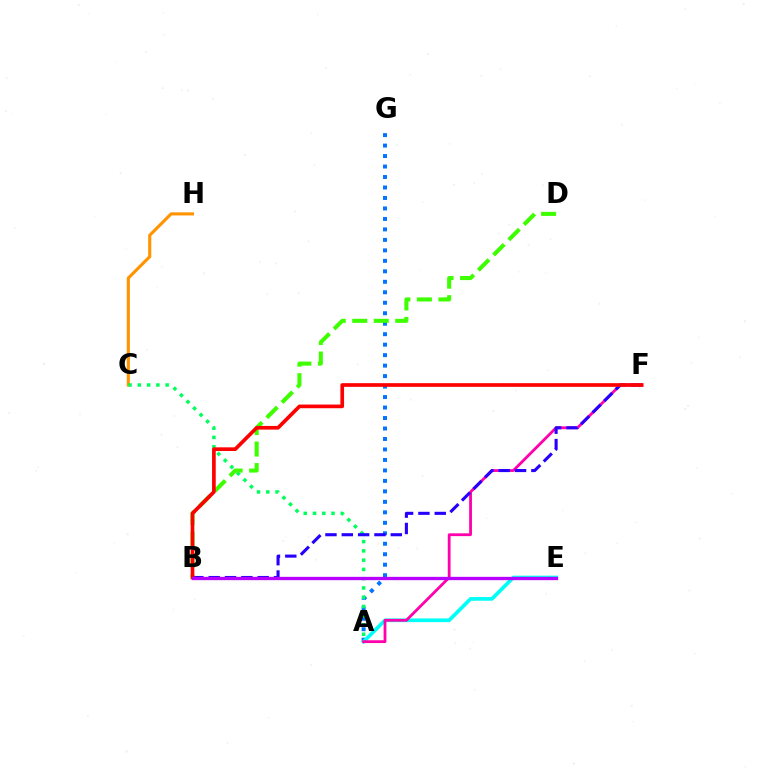{('C', 'H'): [{'color': '#ff9400', 'line_style': 'solid', 'thickness': 2.24}], ('A', 'G'): [{'color': '#0074ff', 'line_style': 'dotted', 'thickness': 2.85}], ('A', 'C'): [{'color': '#00ff5c', 'line_style': 'dotted', 'thickness': 2.52}], ('A', 'E'): [{'color': '#00fff6', 'line_style': 'solid', 'thickness': 2.66}], ('B', 'D'): [{'color': '#3dff00', 'line_style': 'dashed', 'thickness': 2.92}], ('A', 'F'): [{'color': '#ff00ac', 'line_style': 'solid', 'thickness': 2.01}], ('B', 'E'): [{'color': '#d1ff00', 'line_style': 'solid', 'thickness': 2.12}, {'color': '#b900ff', 'line_style': 'solid', 'thickness': 2.39}], ('B', 'F'): [{'color': '#2500ff', 'line_style': 'dashed', 'thickness': 2.22}, {'color': '#ff0000', 'line_style': 'solid', 'thickness': 2.64}]}